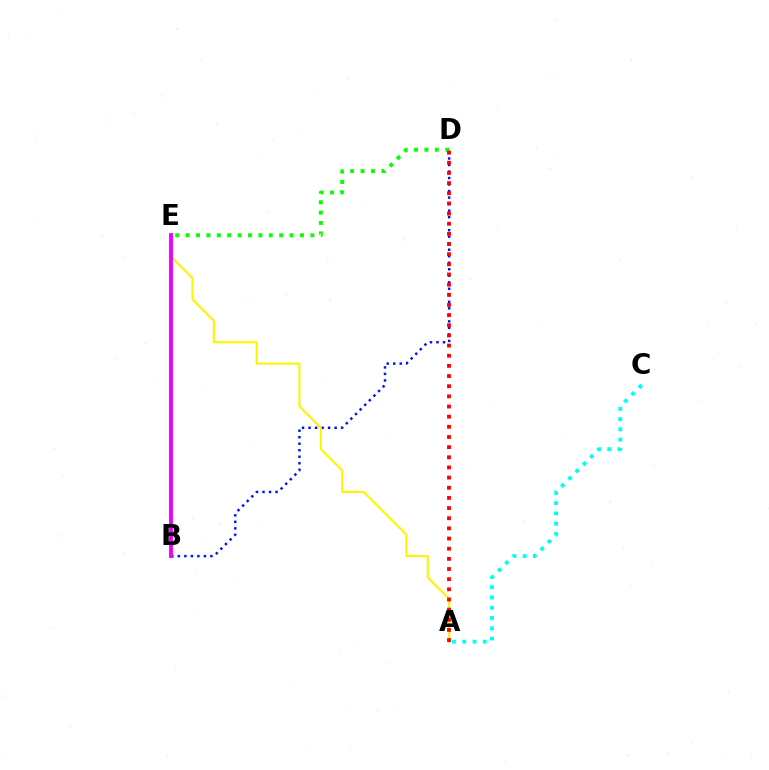{('B', 'D'): [{'color': '#0010ff', 'line_style': 'dotted', 'thickness': 1.77}], ('A', 'C'): [{'color': '#00fff6', 'line_style': 'dotted', 'thickness': 2.79}], ('D', 'E'): [{'color': '#08ff00', 'line_style': 'dotted', 'thickness': 2.82}], ('A', 'E'): [{'color': '#fcf500', 'line_style': 'solid', 'thickness': 1.5}], ('B', 'E'): [{'color': '#ee00ff', 'line_style': 'solid', 'thickness': 2.78}], ('A', 'D'): [{'color': '#ff0000', 'line_style': 'dotted', 'thickness': 2.76}]}